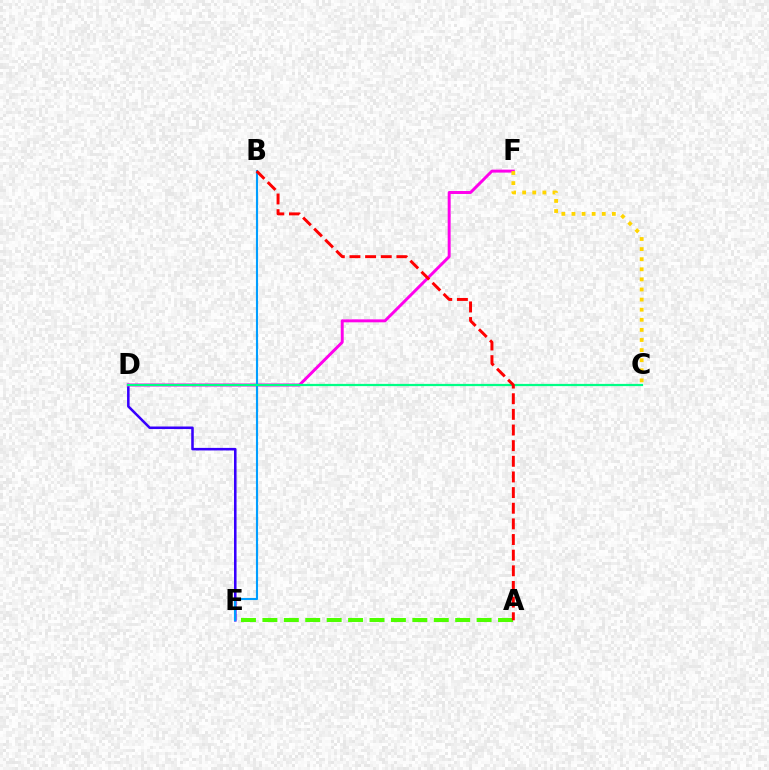{('D', 'E'): [{'color': '#3700ff', 'line_style': 'solid', 'thickness': 1.83}], ('A', 'E'): [{'color': '#4fff00', 'line_style': 'dashed', 'thickness': 2.91}], ('D', 'F'): [{'color': '#ff00ed', 'line_style': 'solid', 'thickness': 2.13}], ('B', 'E'): [{'color': '#009eff', 'line_style': 'solid', 'thickness': 1.52}], ('C', 'D'): [{'color': '#00ff86', 'line_style': 'solid', 'thickness': 1.61}], ('C', 'F'): [{'color': '#ffd500', 'line_style': 'dotted', 'thickness': 2.74}], ('A', 'B'): [{'color': '#ff0000', 'line_style': 'dashed', 'thickness': 2.13}]}